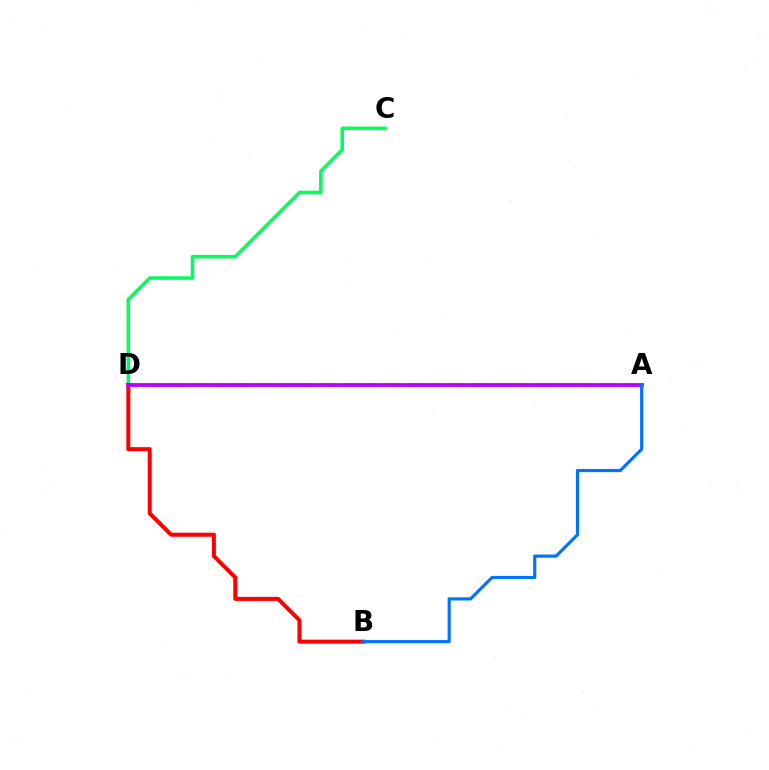{('C', 'D'): [{'color': '#00ff5c', 'line_style': 'solid', 'thickness': 2.55}], ('A', 'D'): [{'color': '#d1ff00', 'line_style': 'dashed', 'thickness': 2.91}, {'color': '#b900ff', 'line_style': 'solid', 'thickness': 2.71}], ('B', 'D'): [{'color': '#ff0000', 'line_style': 'solid', 'thickness': 2.89}], ('A', 'B'): [{'color': '#0074ff', 'line_style': 'solid', 'thickness': 2.28}]}